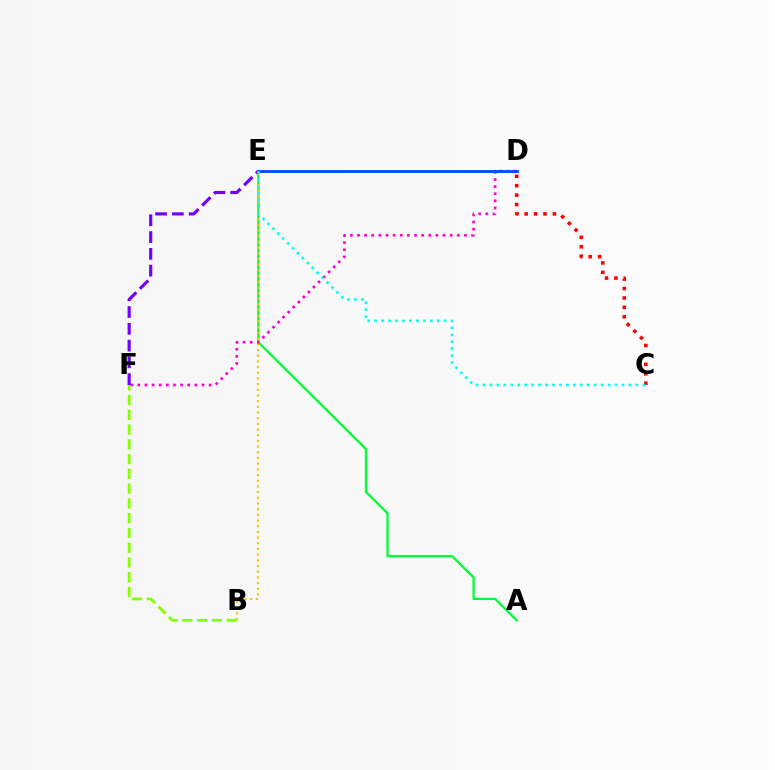{('A', 'E'): [{'color': '#00ff39', 'line_style': 'solid', 'thickness': 1.66}], ('C', 'D'): [{'color': '#ff0000', 'line_style': 'dotted', 'thickness': 2.56}], ('B', 'E'): [{'color': '#ffbd00', 'line_style': 'dotted', 'thickness': 1.54}], ('D', 'F'): [{'color': '#ff00cf', 'line_style': 'dotted', 'thickness': 1.94}], ('D', 'E'): [{'color': '#004bff', 'line_style': 'solid', 'thickness': 2.06}], ('B', 'F'): [{'color': '#84ff00', 'line_style': 'dashed', 'thickness': 2.01}], ('E', 'F'): [{'color': '#7200ff', 'line_style': 'dashed', 'thickness': 2.28}], ('C', 'E'): [{'color': '#00fff6', 'line_style': 'dotted', 'thickness': 1.89}]}